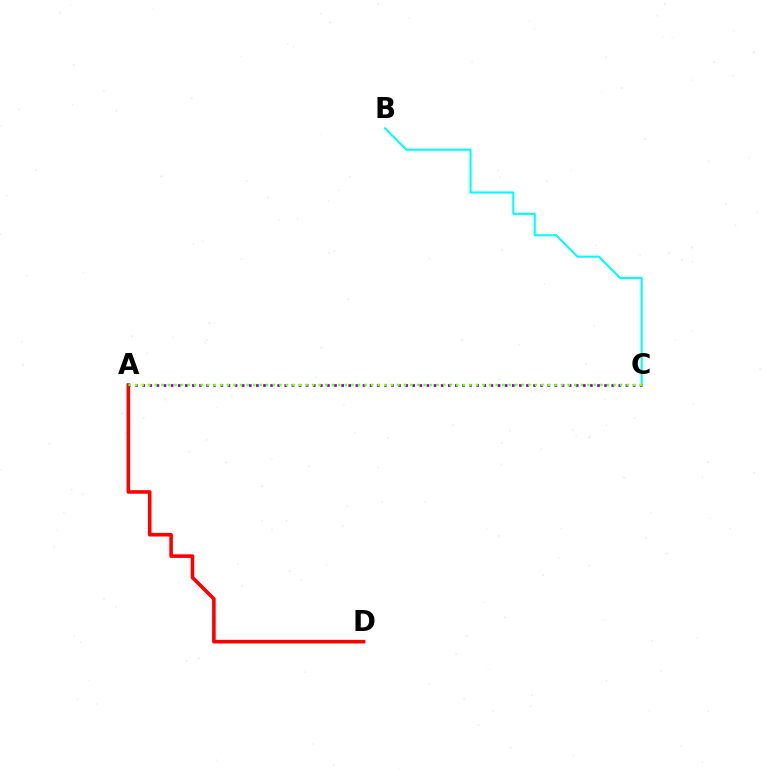{('A', 'D'): [{'color': '#ff0000', 'line_style': 'solid', 'thickness': 2.58}], ('A', 'C'): [{'color': '#7200ff', 'line_style': 'dotted', 'thickness': 1.93}, {'color': '#84ff00', 'line_style': 'dotted', 'thickness': 1.78}], ('B', 'C'): [{'color': '#00fff6', 'line_style': 'solid', 'thickness': 1.51}]}